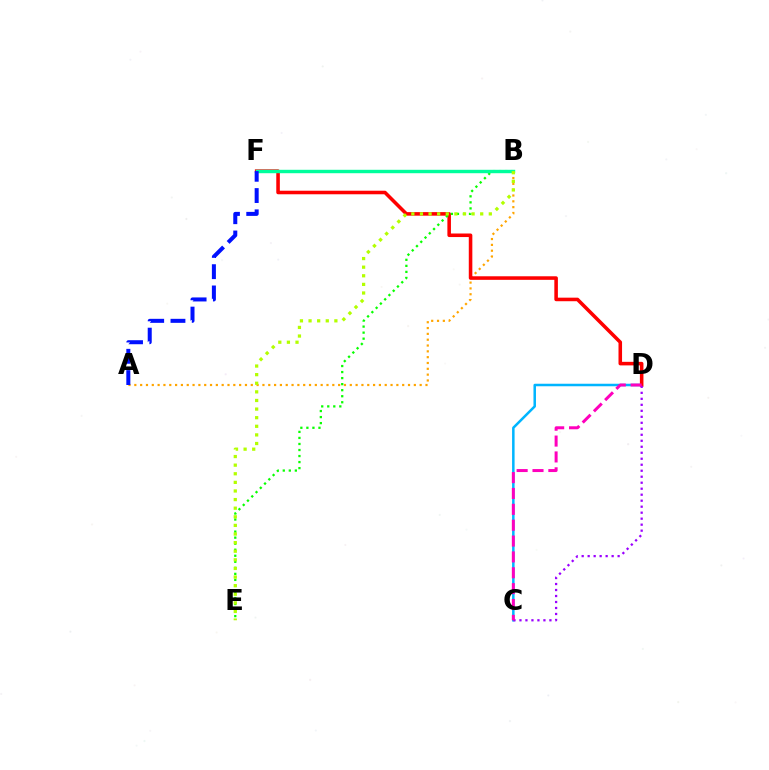{('A', 'B'): [{'color': '#ffa500', 'line_style': 'dotted', 'thickness': 1.58}], ('C', 'D'): [{'color': '#00b5ff', 'line_style': 'solid', 'thickness': 1.81}, {'color': '#9b00ff', 'line_style': 'dotted', 'thickness': 1.63}, {'color': '#ff00bd', 'line_style': 'dashed', 'thickness': 2.15}], ('D', 'F'): [{'color': '#ff0000', 'line_style': 'solid', 'thickness': 2.56}], ('B', 'E'): [{'color': '#08ff00', 'line_style': 'dotted', 'thickness': 1.64}, {'color': '#b3ff00', 'line_style': 'dotted', 'thickness': 2.34}], ('B', 'F'): [{'color': '#00ff9d', 'line_style': 'solid', 'thickness': 2.46}], ('A', 'F'): [{'color': '#0010ff', 'line_style': 'dashed', 'thickness': 2.89}]}